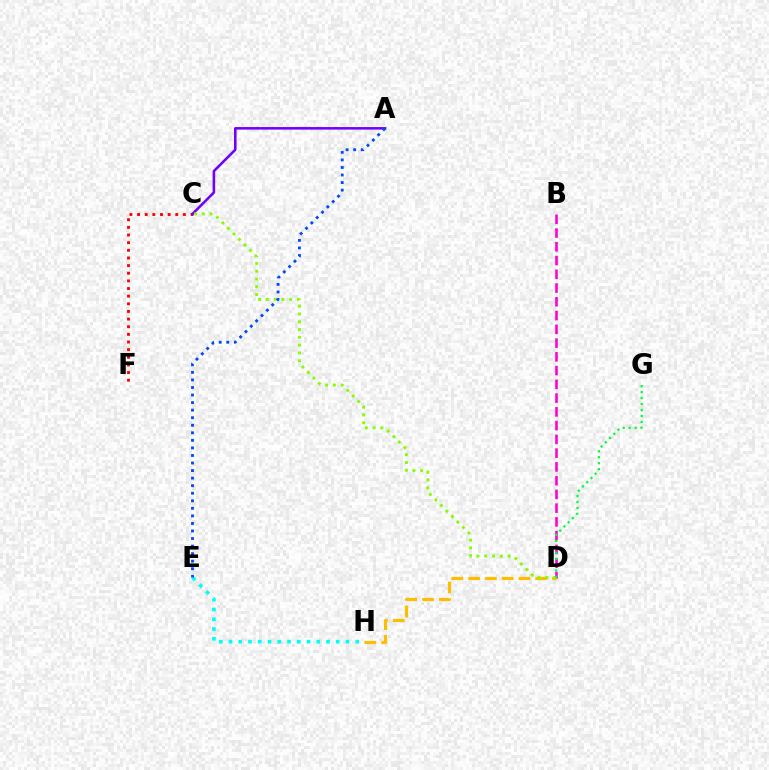{('B', 'D'): [{'color': '#ff00cf', 'line_style': 'dashed', 'thickness': 1.87}], ('D', 'H'): [{'color': '#ffbd00', 'line_style': 'dashed', 'thickness': 2.28}], ('E', 'H'): [{'color': '#00fff6', 'line_style': 'dotted', 'thickness': 2.65}], ('C', 'F'): [{'color': '#ff0000', 'line_style': 'dotted', 'thickness': 2.08}], ('A', 'C'): [{'color': '#7200ff', 'line_style': 'solid', 'thickness': 1.85}], ('C', 'D'): [{'color': '#84ff00', 'line_style': 'dotted', 'thickness': 2.11}], ('A', 'E'): [{'color': '#004bff', 'line_style': 'dotted', 'thickness': 2.05}], ('D', 'G'): [{'color': '#00ff39', 'line_style': 'dotted', 'thickness': 1.62}]}